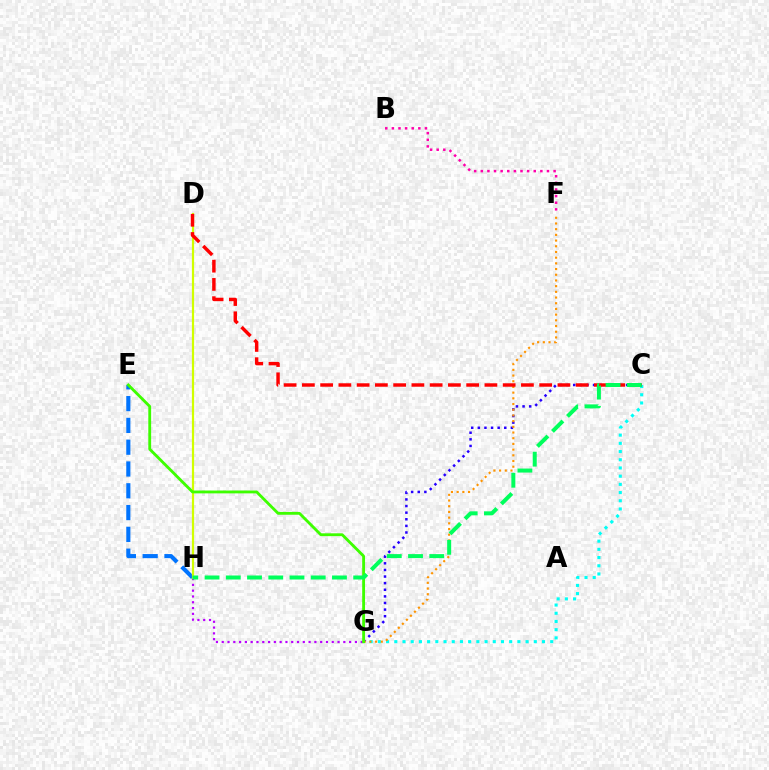{('C', 'G'): [{'color': '#2500ff', 'line_style': 'dotted', 'thickness': 1.8}, {'color': '#00fff6', 'line_style': 'dotted', 'thickness': 2.23}], ('G', 'H'): [{'color': '#b900ff', 'line_style': 'dotted', 'thickness': 1.57}], ('E', 'H'): [{'color': '#0074ff', 'line_style': 'dashed', 'thickness': 2.96}], ('F', 'G'): [{'color': '#ff9400', 'line_style': 'dotted', 'thickness': 1.55}], ('D', 'H'): [{'color': '#d1ff00', 'line_style': 'solid', 'thickness': 1.59}], ('C', 'D'): [{'color': '#ff0000', 'line_style': 'dashed', 'thickness': 2.48}], ('E', 'G'): [{'color': '#3dff00', 'line_style': 'solid', 'thickness': 2.04}], ('B', 'F'): [{'color': '#ff00ac', 'line_style': 'dotted', 'thickness': 1.8}], ('C', 'H'): [{'color': '#00ff5c', 'line_style': 'dashed', 'thickness': 2.88}]}